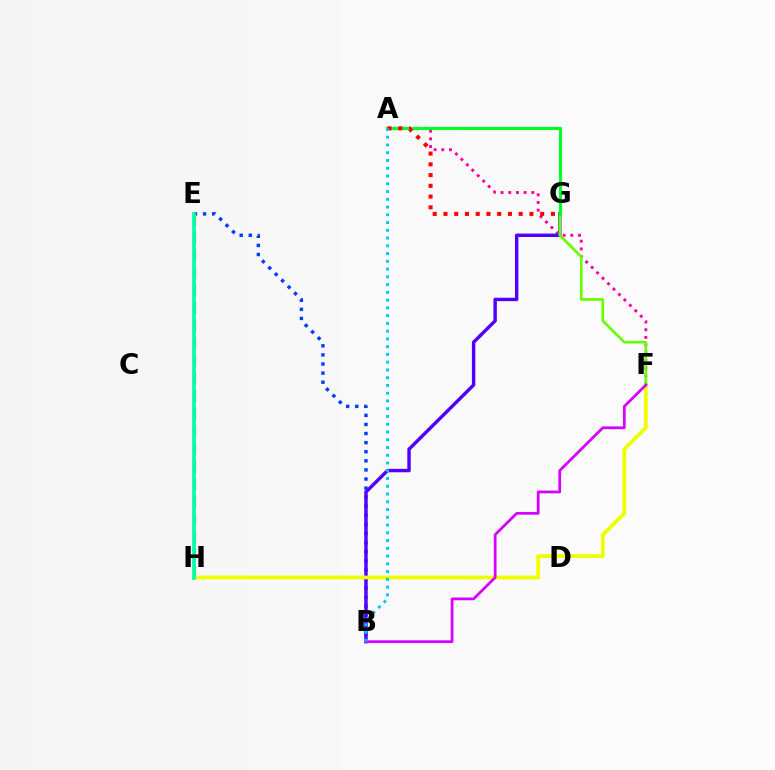{('B', 'E'): [{'color': '#003fff', 'line_style': 'dotted', 'thickness': 2.47}], ('E', 'H'): [{'color': '#ff8800', 'line_style': 'dashed', 'thickness': 2.39}, {'color': '#00ffaf', 'line_style': 'solid', 'thickness': 2.68}], ('A', 'F'): [{'color': '#ff00a0', 'line_style': 'dotted', 'thickness': 2.09}], ('B', 'G'): [{'color': '#4f00ff', 'line_style': 'solid', 'thickness': 2.47}], ('F', 'H'): [{'color': '#eeff00', 'line_style': 'solid', 'thickness': 2.74}], ('F', 'G'): [{'color': '#66ff00', 'line_style': 'solid', 'thickness': 1.93}], ('B', 'F'): [{'color': '#d600ff', 'line_style': 'solid', 'thickness': 1.98}], ('A', 'G'): [{'color': '#00ff27', 'line_style': 'solid', 'thickness': 2.27}, {'color': '#ff0000', 'line_style': 'dotted', 'thickness': 2.92}], ('A', 'B'): [{'color': '#00c7ff', 'line_style': 'dotted', 'thickness': 2.11}]}